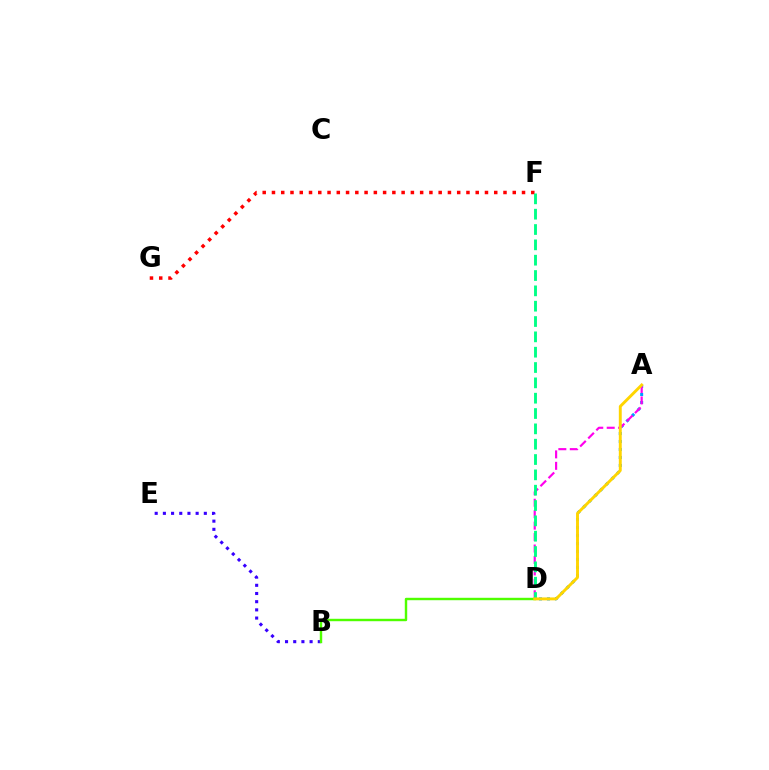{('F', 'G'): [{'color': '#ff0000', 'line_style': 'dotted', 'thickness': 2.52}], ('A', 'D'): [{'color': '#009eff', 'line_style': 'dotted', 'thickness': 2.17}, {'color': '#ff00ed', 'line_style': 'dashed', 'thickness': 1.55}, {'color': '#ffd500', 'line_style': 'solid', 'thickness': 2.1}], ('B', 'E'): [{'color': '#3700ff', 'line_style': 'dotted', 'thickness': 2.22}], ('D', 'F'): [{'color': '#00ff86', 'line_style': 'dashed', 'thickness': 2.08}], ('B', 'D'): [{'color': '#4fff00', 'line_style': 'solid', 'thickness': 1.74}]}